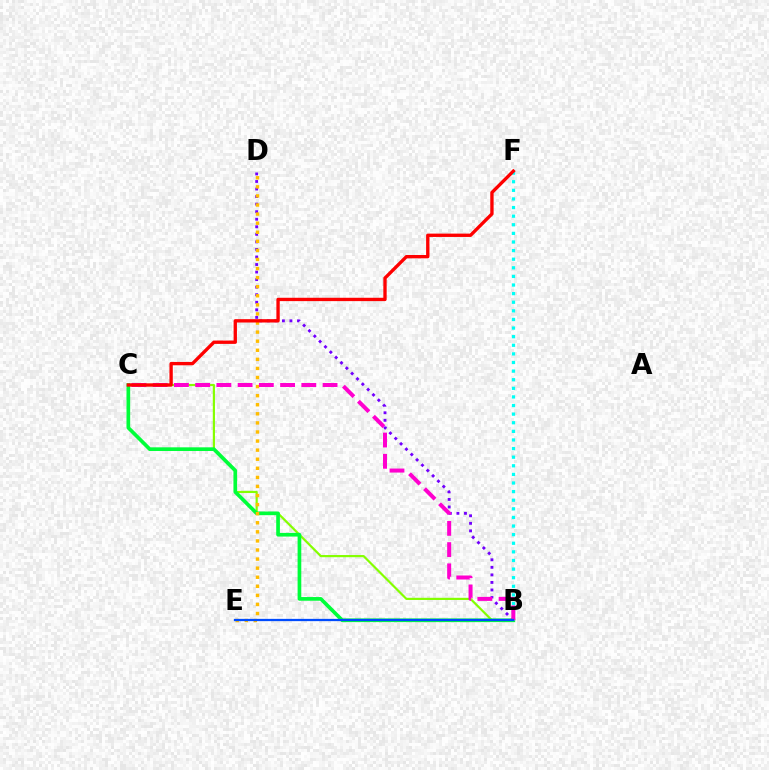{('B', 'D'): [{'color': '#7200ff', 'line_style': 'dotted', 'thickness': 2.05}], ('B', 'C'): [{'color': '#84ff00', 'line_style': 'solid', 'thickness': 1.57}, {'color': '#00ff39', 'line_style': 'solid', 'thickness': 2.65}, {'color': '#ff00cf', 'line_style': 'dashed', 'thickness': 2.88}], ('D', 'E'): [{'color': '#ffbd00', 'line_style': 'dotted', 'thickness': 2.47}], ('B', 'F'): [{'color': '#00fff6', 'line_style': 'dotted', 'thickness': 2.34}], ('B', 'E'): [{'color': '#004bff', 'line_style': 'solid', 'thickness': 1.64}], ('C', 'F'): [{'color': '#ff0000', 'line_style': 'solid', 'thickness': 2.4}]}